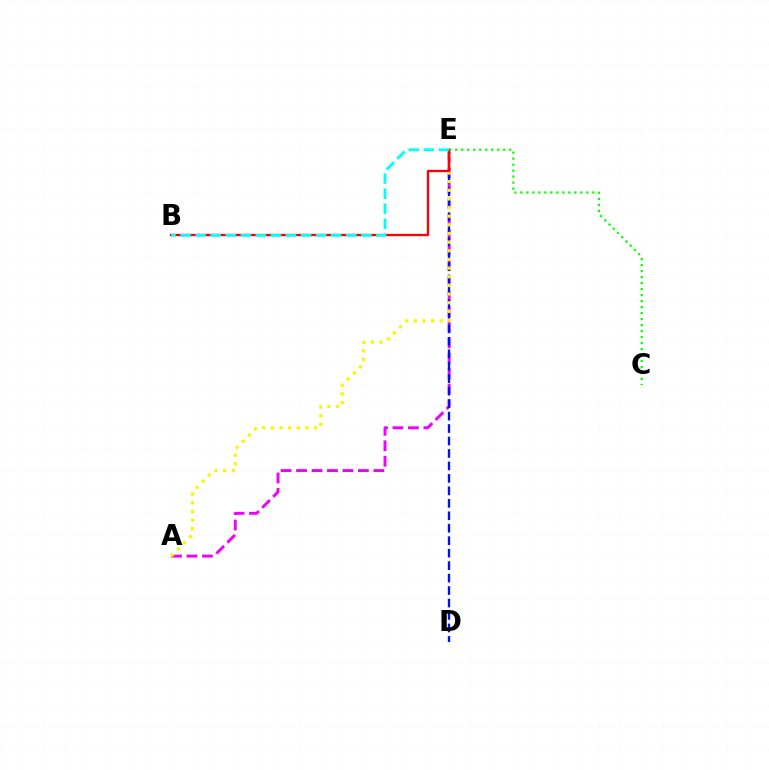{('A', 'E'): [{'color': '#ee00ff', 'line_style': 'dashed', 'thickness': 2.1}, {'color': '#fcf500', 'line_style': 'dotted', 'thickness': 2.35}], ('D', 'E'): [{'color': '#0010ff', 'line_style': 'dashed', 'thickness': 1.69}], ('C', 'E'): [{'color': '#08ff00', 'line_style': 'dotted', 'thickness': 1.63}], ('B', 'E'): [{'color': '#ff0000', 'line_style': 'solid', 'thickness': 1.67}, {'color': '#00fff6', 'line_style': 'dashed', 'thickness': 2.05}]}